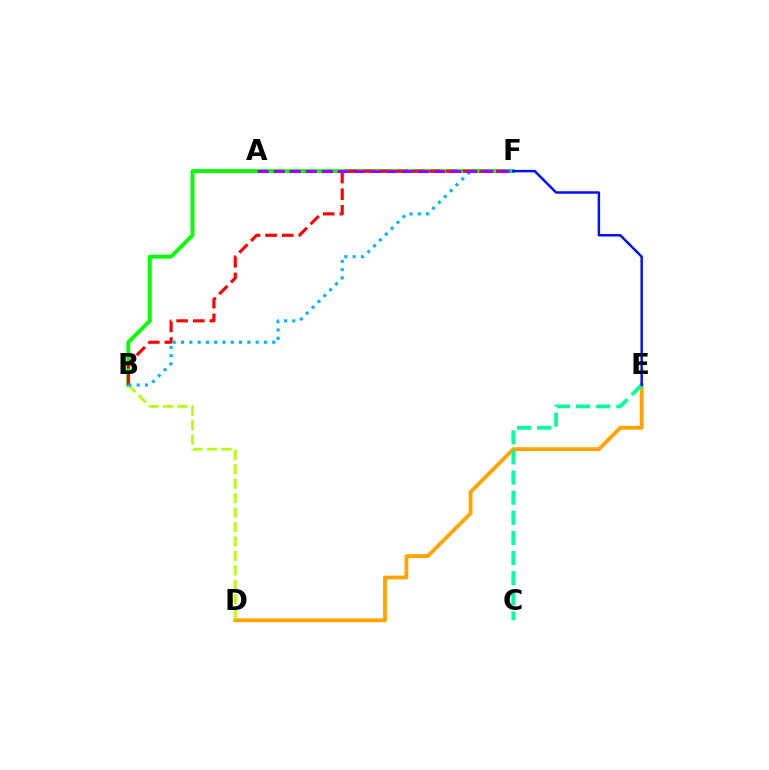{('D', 'E'): [{'color': '#ffa500', 'line_style': 'solid', 'thickness': 2.79}], ('A', 'F'): [{'color': '#ff00bd', 'line_style': 'solid', 'thickness': 1.95}, {'color': '#9b00ff', 'line_style': 'dashed', 'thickness': 2.18}], ('C', 'E'): [{'color': '#00ff9d', 'line_style': 'dashed', 'thickness': 2.73}], ('B', 'F'): [{'color': '#08ff00', 'line_style': 'solid', 'thickness': 2.81}, {'color': '#ff0000', 'line_style': 'dashed', 'thickness': 2.26}, {'color': '#00b5ff', 'line_style': 'dotted', 'thickness': 2.25}], ('B', 'D'): [{'color': '#b3ff00', 'line_style': 'dashed', 'thickness': 1.96}], ('E', 'F'): [{'color': '#0010ff', 'line_style': 'solid', 'thickness': 1.78}]}